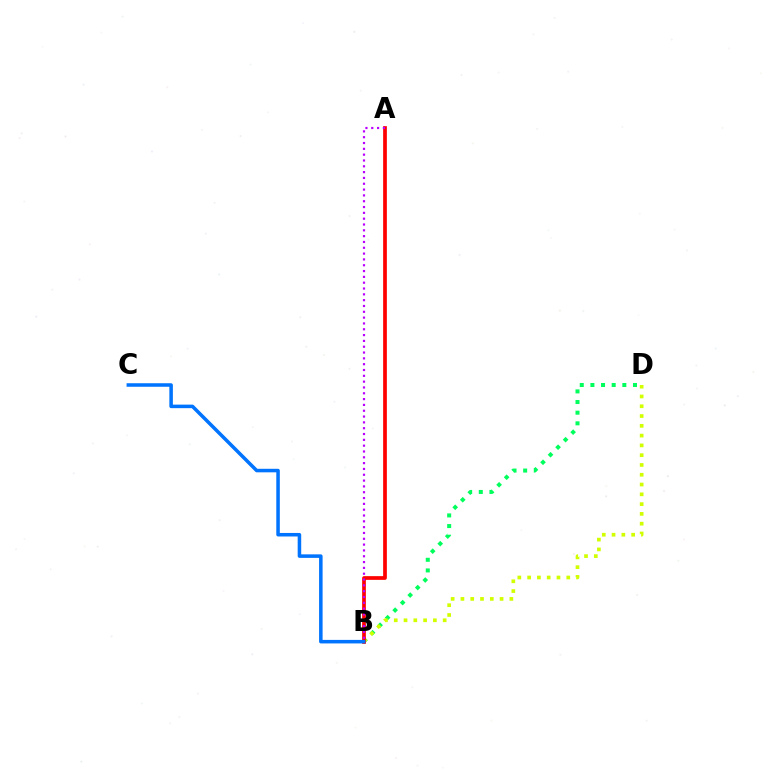{('B', 'D'): [{'color': '#00ff5c', 'line_style': 'dotted', 'thickness': 2.89}, {'color': '#d1ff00', 'line_style': 'dotted', 'thickness': 2.66}], ('A', 'B'): [{'color': '#ff0000', 'line_style': 'solid', 'thickness': 2.67}, {'color': '#b900ff', 'line_style': 'dotted', 'thickness': 1.58}], ('B', 'C'): [{'color': '#0074ff', 'line_style': 'solid', 'thickness': 2.54}]}